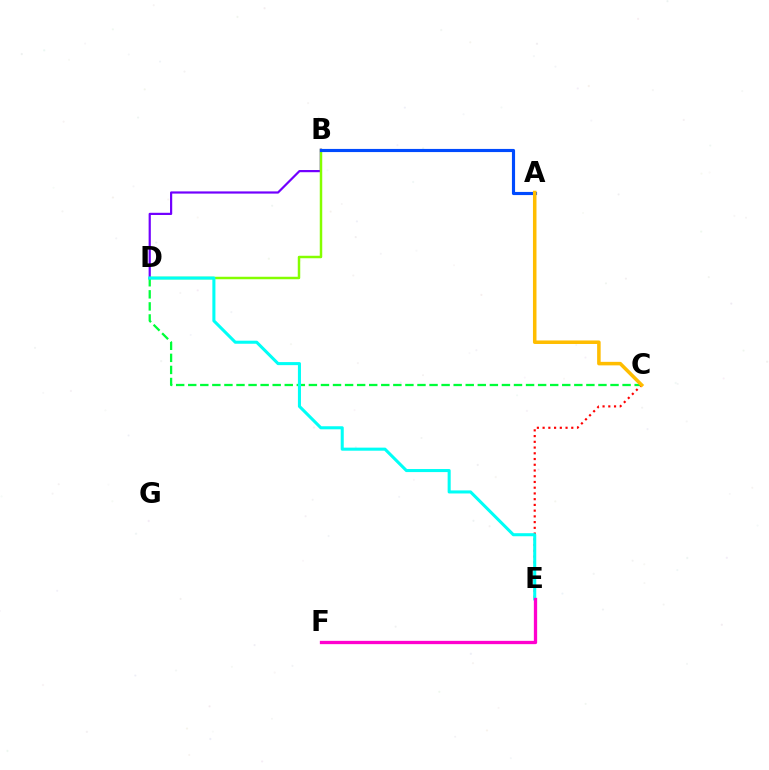{('C', 'D'): [{'color': '#00ff39', 'line_style': 'dashed', 'thickness': 1.64}], ('B', 'D'): [{'color': '#7200ff', 'line_style': 'solid', 'thickness': 1.58}, {'color': '#84ff00', 'line_style': 'solid', 'thickness': 1.78}], ('C', 'E'): [{'color': '#ff0000', 'line_style': 'dotted', 'thickness': 1.56}], ('A', 'B'): [{'color': '#004bff', 'line_style': 'solid', 'thickness': 2.26}], ('D', 'E'): [{'color': '#00fff6', 'line_style': 'solid', 'thickness': 2.2}], ('A', 'C'): [{'color': '#ffbd00', 'line_style': 'solid', 'thickness': 2.54}], ('E', 'F'): [{'color': '#ff00cf', 'line_style': 'solid', 'thickness': 2.37}]}